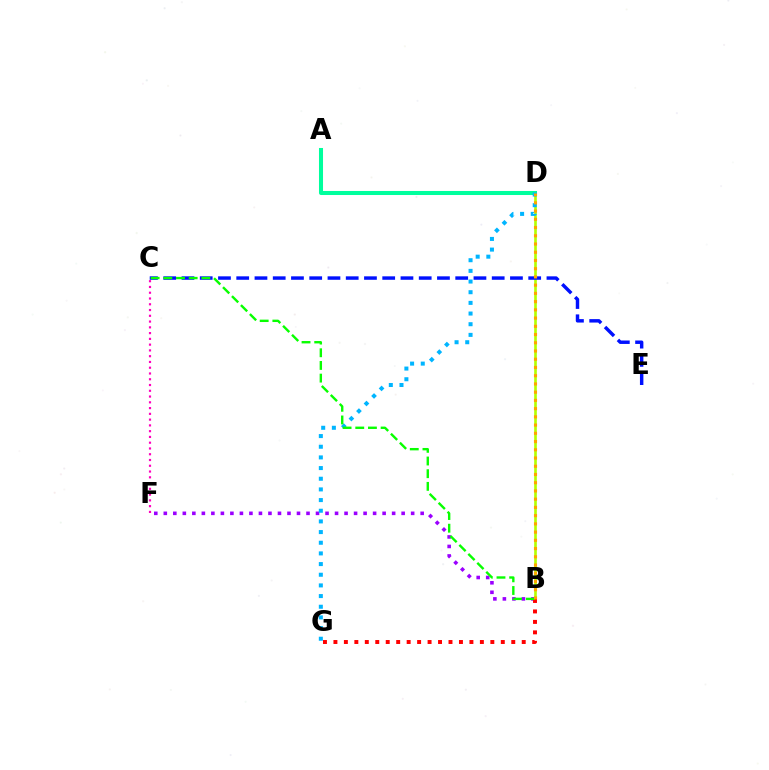{('B', 'D'): [{'color': '#b3ff00', 'line_style': 'solid', 'thickness': 1.9}, {'color': '#ffa500', 'line_style': 'dotted', 'thickness': 2.24}], ('C', 'F'): [{'color': '#ff00bd', 'line_style': 'dotted', 'thickness': 1.57}], ('B', 'F'): [{'color': '#9b00ff', 'line_style': 'dotted', 'thickness': 2.58}], ('A', 'D'): [{'color': '#00ff9d', 'line_style': 'solid', 'thickness': 2.91}], ('B', 'G'): [{'color': '#ff0000', 'line_style': 'dotted', 'thickness': 2.84}], ('D', 'G'): [{'color': '#00b5ff', 'line_style': 'dotted', 'thickness': 2.9}], ('C', 'E'): [{'color': '#0010ff', 'line_style': 'dashed', 'thickness': 2.48}], ('B', 'C'): [{'color': '#08ff00', 'line_style': 'dashed', 'thickness': 1.72}]}